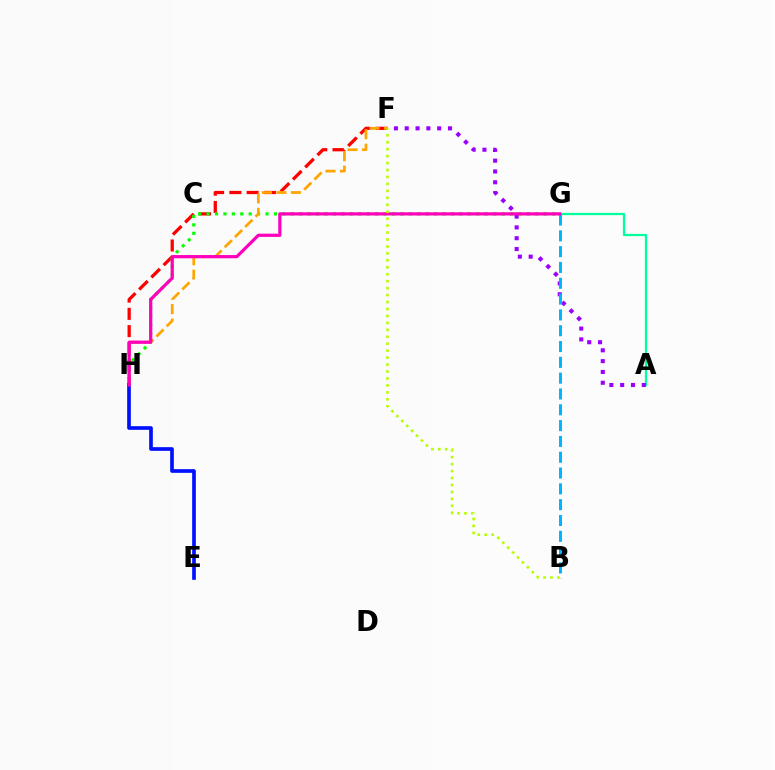{('A', 'G'): [{'color': '#00ff9d', 'line_style': 'solid', 'thickness': 1.62}], ('A', 'F'): [{'color': '#9b00ff', 'line_style': 'dotted', 'thickness': 2.94}], ('F', 'H'): [{'color': '#ff0000', 'line_style': 'dashed', 'thickness': 2.34}, {'color': '#ffa500', 'line_style': 'dashed', 'thickness': 1.97}], ('G', 'H'): [{'color': '#08ff00', 'line_style': 'dotted', 'thickness': 2.29}, {'color': '#ff00bd', 'line_style': 'solid', 'thickness': 2.32}], ('E', 'H'): [{'color': '#0010ff', 'line_style': 'solid', 'thickness': 2.64}], ('B', 'G'): [{'color': '#00b5ff', 'line_style': 'dashed', 'thickness': 2.15}], ('B', 'F'): [{'color': '#b3ff00', 'line_style': 'dotted', 'thickness': 1.89}]}